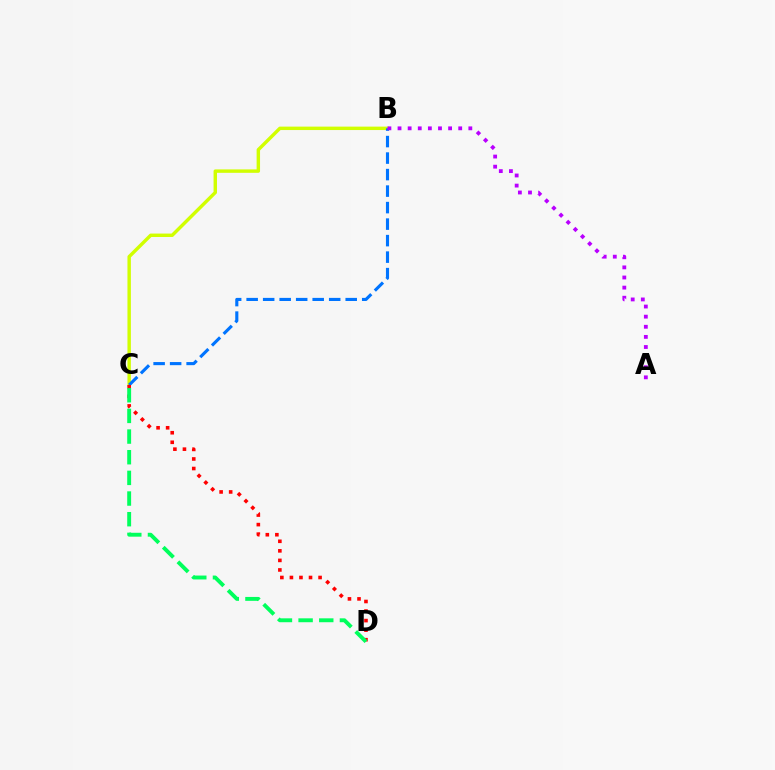{('B', 'C'): [{'color': '#d1ff00', 'line_style': 'solid', 'thickness': 2.46}, {'color': '#0074ff', 'line_style': 'dashed', 'thickness': 2.24}], ('C', 'D'): [{'color': '#ff0000', 'line_style': 'dotted', 'thickness': 2.6}, {'color': '#00ff5c', 'line_style': 'dashed', 'thickness': 2.81}], ('A', 'B'): [{'color': '#b900ff', 'line_style': 'dotted', 'thickness': 2.75}]}